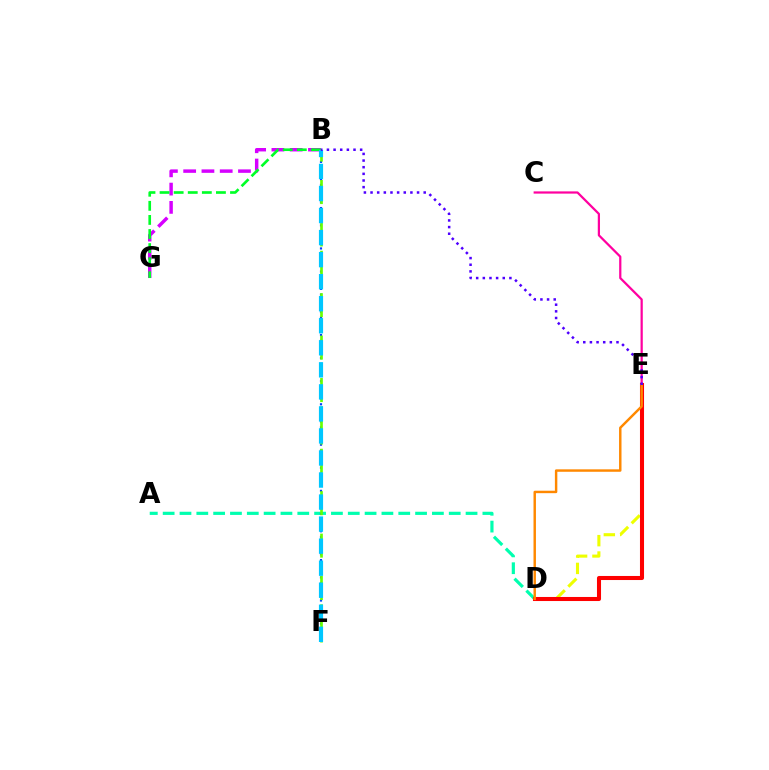{('D', 'E'): [{'color': '#eeff00', 'line_style': 'dashed', 'thickness': 2.23}, {'color': '#ff0000', 'line_style': 'solid', 'thickness': 2.92}, {'color': '#ff8800', 'line_style': 'solid', 'thickness': 1.76}], ('B', 'G'): [{'color': '#d600ff', 'line_style': 'dashed', 'thickness': 2.48}, {'color': '#00ff27', 'line_style': 'dashed', 'thickness': 1.91}], ('A', 'D'): [{'color': '#00ffaf', 'line_style': 'dashed', 'thickness': 2.29}], ('C', 'E'): [{'color': '#ff00a0', 'line_style': 'solid', 'thickness': 1.6}], ('B', 'F'): [{'color': '#003fff', 'line_style': 'dotted', 'thickness': 1.57}, {'color': '#66ff00', 'line_style': 'dashed', 'thickness': 1.92}, {'color': '#00c7ff', 'line_style': 'dashed', 'thickness': 2.99}], ('B', 'E'): [{'color': '#4f00ff', 'line_style': 'dotted', 'thickness': 1.81}]}